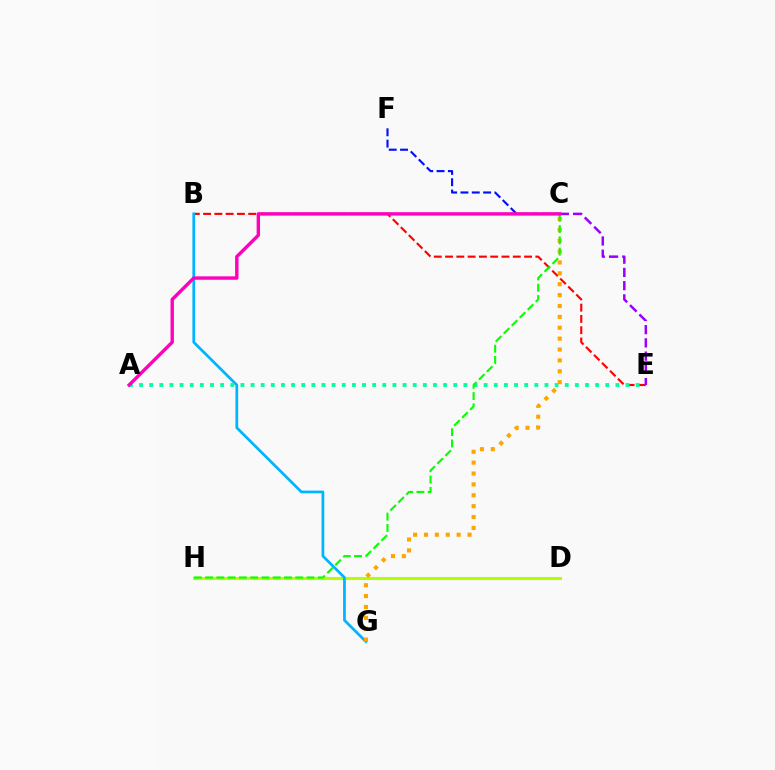{('B', 'E'): [{'color': '#ff0000', 'line_style': 'dashed', 'thickness': 1.53}], ('D', 'H'): [{'color': '#b3ff00', 'line_style': 'solid', 'thickness': 2.21}], ('B', 'G'): [{'color': '#00b5ff', 'line_style': 'solid', 'thickness': 1.97}], ('A', 'E'): [{'color': '#00ff9d', 'line_style': 'dotted', 'thickness': 2.75}], ('C', 'G'): [{'color': '#ffa500', 'line_style': 'dotted', 'thickness': 2.96}], ('C', 'F'): [{'color': '#0010ff', 'line_style': 'dashed', 'thickness': 1.54}], ('C', 'E'): [{'color': '#9b00ff', 'line_style': 'dashed', 'thickness': 1.8}], ('C', 'H'): [{'color': '#08ff00', 'line_style': 'dashed', 'thickness': 1.53}], ('A', 'C'): [{'color': '#ff00bd', 'line_style': 'solid', 'thickness': 2.45}]}